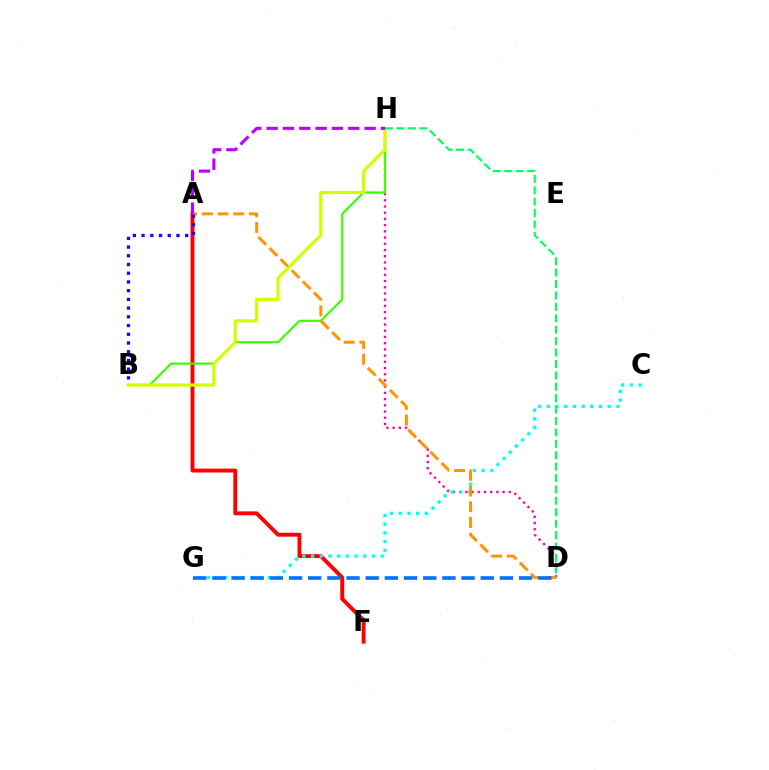{('D', 'H'): [{'color': '#ff00ac', 'line_style': 'dotted', 'thickness': 1.69}, {'color': '#00ff5c', 'line_style': 'dashed', 'thickness': 1.55}], ('A', 'F'): [{'color': '#ff0000', 'line_style': 'solid', 'thickness': 2.81}], ('C', 'G'): [{'color': '#00fff6', 'line_style': 'dotted', 'thickness': 2.36}], ('B', 'H'): [{'color': '#3dff00', 'line_style': 'solid', 'thickness': 1.59}, {'color': '#d1ff00', 'line_style': 'solid', 'thickness': 2.3}], ('A', 'D'): [{'color': '#ff9400', 'line_style': 'dashed', 'thickness': 2.14}], ('A', 'B'): [{'color': '#2500ff', 'line_style': 'dotted', 'thickness': 2.37}], ('D', 'G'): [{'color': '#0074ff', 'line_style': 'dashed', 'thickness': 2.6}], ('A', 'H'): [{'color': '#b900ff', 'line_style': 'dashed', 'thickness': 2.22}]}